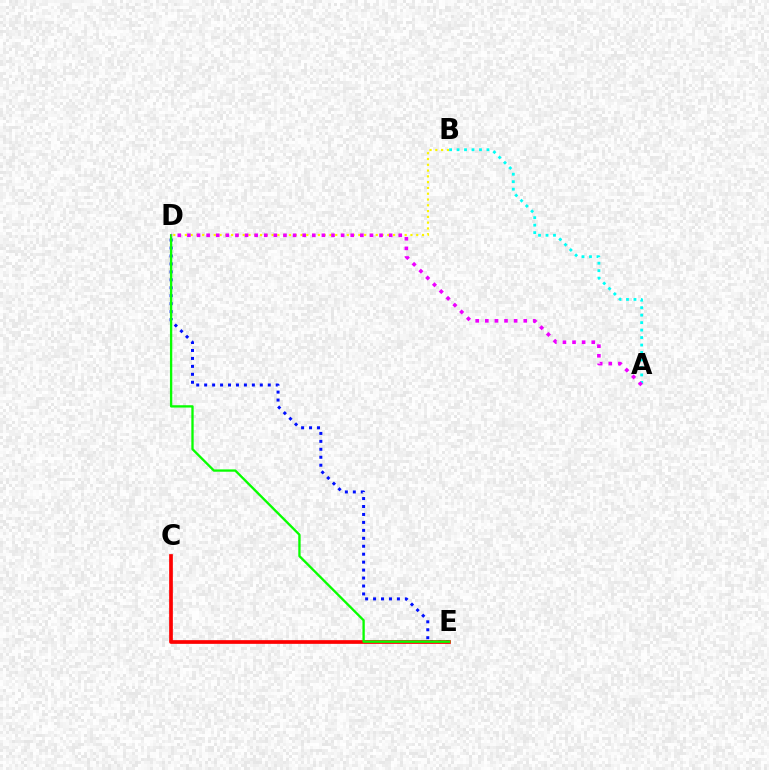{('D', 'E'): [{'color': '#0010ff', 'line_style': 'dotted', 'thickness': 2.16}, {'color': '#08ff00', 'line_style': 'solid', 'thickness': 1.68}], ('C', 'E'): [{'color': '#ff0000', 'line_style': 'solid', 'thickness': 2.67}], ('A', 'B'): [{'color': '#00fff6', 'line_style': 'dotted', 'thickness': 2.03}], ('B', 'D'): [{'color': '#fcf500', 'line_style': 'dotted', 'thickness': 1.57}], ('A', 'D'): [{'color': '#ee00ff', 'line_style': 'dotted', 'thickness': 2.61}]}